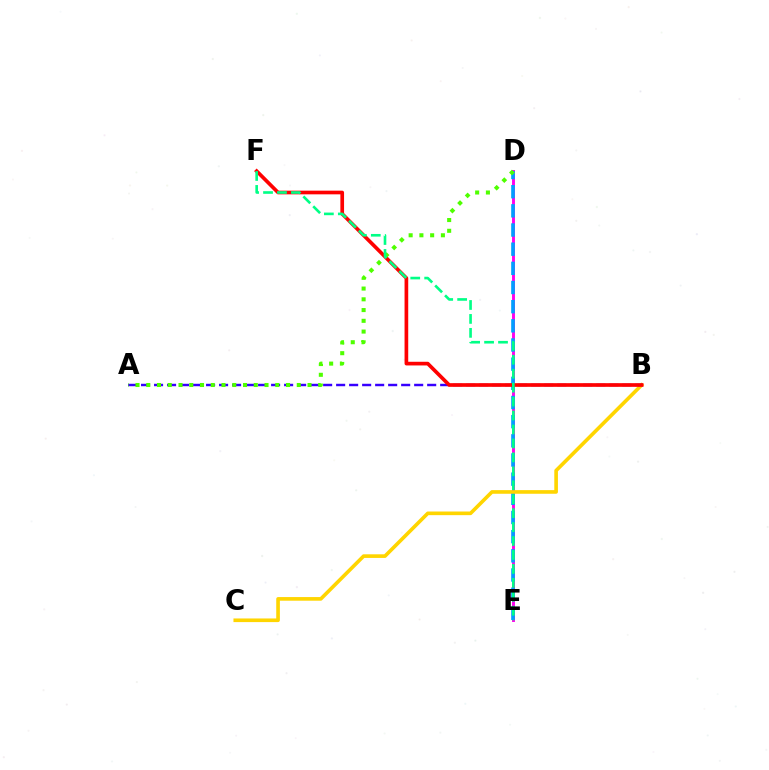{('D', 'E'): [{'color': '#ff00ed', 'line_style': 'solid', 'thickness': 2.1}, {'color': '#009eff', 'line_style': 'dashed', 'thickness': 2.6}], ('B', 'C'): [{'color': '#ffd500', 'line_style': 'solid', 'thickness': 2.62}], ('A', 'B'): [{'color': '#3700ff', 'line_style': 'dashed', 'thickness': 1.77}], ('B', 'F'): [{'color': '#ff0000', 'line_style': 'solid', 'thickness': 2.65}], ('A', 'D'): [{'color': '#4fff00', 'line_style': 'dotted', 'thickness': 2.92}], ('E', 'F'): [{'color': '#00ff86', 'line_style': 'dashed', 'thickness': 1.89}]}